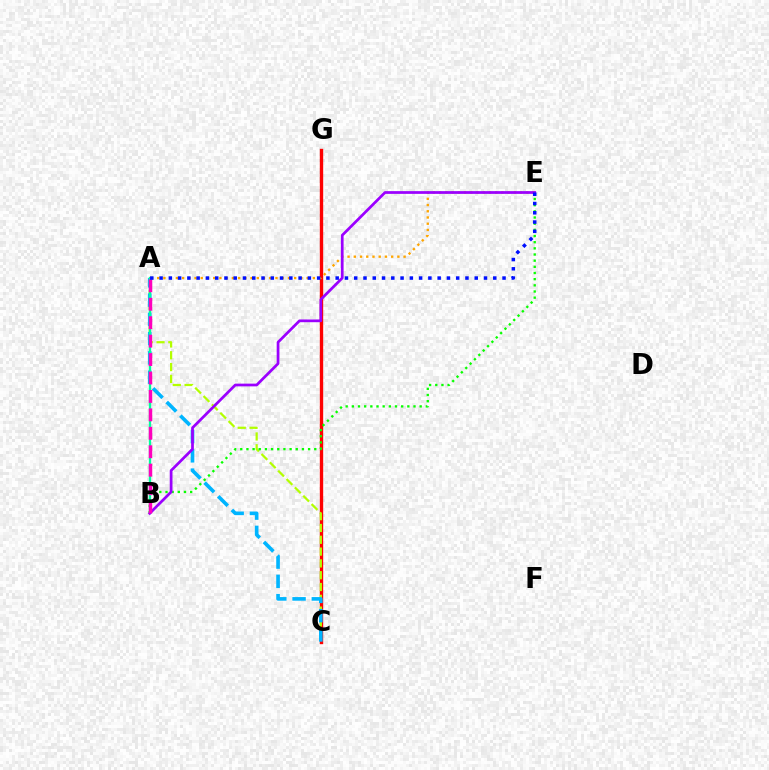{('C', 'G'): [{'color': '#ff0000', 'line_style': 'solid', 'thickness': 2.42}], ('A', 'C'): [{'color': '#b3ff00', 'line_style': 'dashed', 'thickness': 1.6}, {'color': '#00b5ff', 'line_style': 'dashed', 'thickness': 2.62}], ('B', 'E'): [{'color': '#08ff00', 'line_style': 'dotted', 'thickness': 1.68}, {'color': '#9b00ff', 'line_style': 'solid', 'thickness': 1.97}], ('A', 'B'): [{'color': '#00ff9d', 'line_style': 'solid', 'thickness': 1.66}, {'color': '#ff00bd', 'line_style': 'dashed', 'thickness': 2.5}], ('A', 'E'): [{'color': '#ffa500', 'line_style': 'dotted', 'thickness': 1.69}, {'color': '#0010ff', 'line_style': 'dotted', 'thickness': 2.52}]}